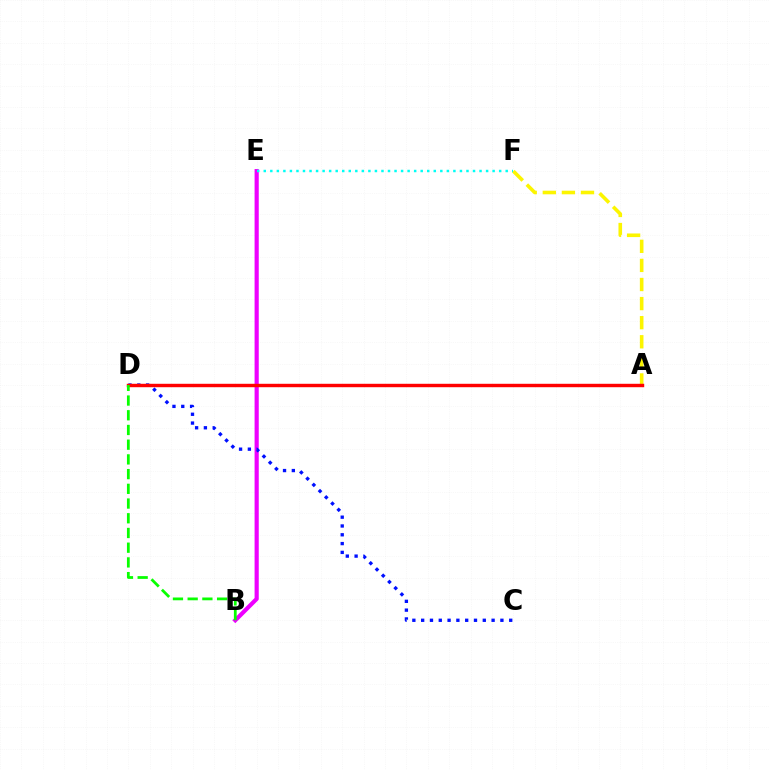{('B', 'E'): [{'color': '#ee00ff', 'line_style': 'solid', 'thickness': 3.0}], ('A', 'F'): [{'color': '#fcf500', 'line_style': 'dashed', 'thickness': 2.59}], ('C', 'D'): [{'color': '#0010ff', 'line_style': 'dotted', 'thickness': 2.39}], ('A', 'D'): [{'color': '#ff0000', 'line_style': 'solid', 'thickness': 2.46}], ('B', 'D'): [{'color': '#08ff00', 'line_style': 'dashed', 'thickness': 2.0}], ('E', 'F'): [{'color': '#00fff6', 'line_style': 'dotted', 'thickness': 1.78}]}